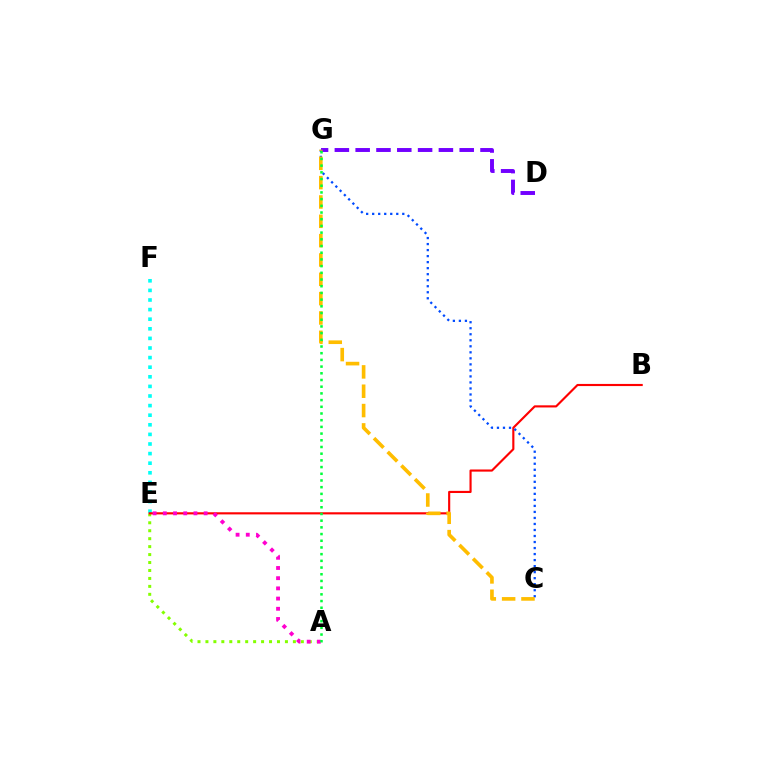{('A', 'E'): [{'color': '#84ff00', 'line_style': 'dotted', 'thickness': 2.16}, {'color': '#ff00cf', 'line_style': 'dotted', 'thickness': 2.77}], ('D', 'G'): [{'color': '#7200ff', 'line_style': 'dashed', 'thickness': 2.83}], ('E', 'F'): [{'color': '#00fff6', 'line_style': 'dotted', 'thickness': 2.61}], ('B', 'E'): [{'color': '#ff0000', 'line_style': 'solid', 'thickness': 1.54}], ('C', 'G'): [{'color': '#004bff', 'line_style': 'dotted', 'thickness': 1.64}, {'color': '#ffbd00', 'line_style': 'dashed', 'thickness': 2.63}], ('A', 'G'): [{'color': '#00ff39', 'line_style': 'dotted', 'thickness': 1.82}]}